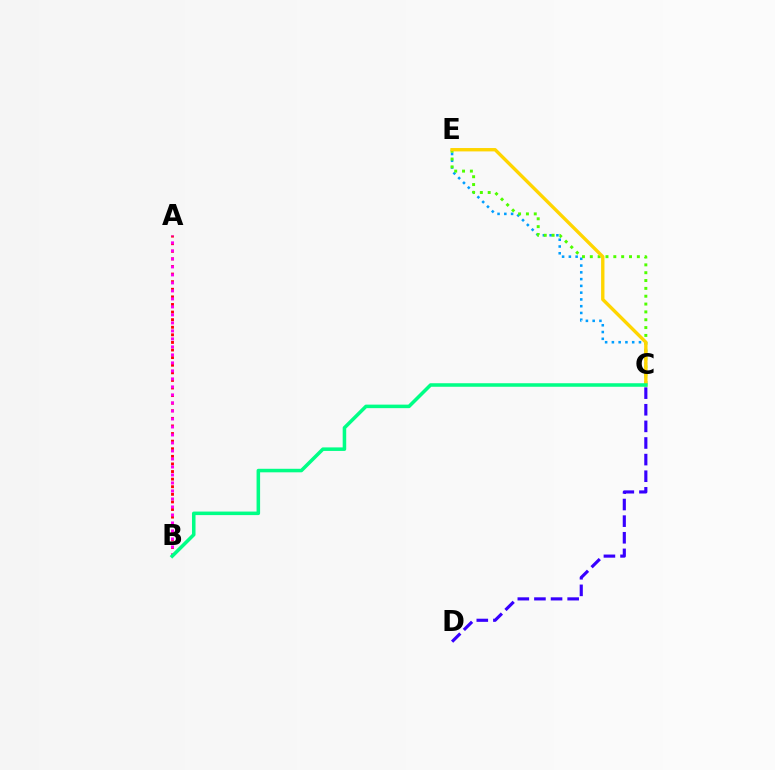{('A', 'B'): [{'color': '#ff0000', 'line_style': 'dotted', 'thickness': 2.06}, {'color': '#ff00ed', 'line_style': 'dotted', 'thickness': 2.17}], ('C', 'E'): [{'color': '#009eff', 'line_style': 'dotted', 'thickness': 1.84}, {'color': '#4fff00', 'line_style': 'dotted', 'thickness': 2.13}, {'color': '#ffd500', 'line_style': 'solid', 'thickness': 2.43}], ('C', 'D'): [{'color': '#3700ff', 'line_style': 'dashed', 'thickness': 2.26}], ('B', 'C'): [{'color': '#00ff86', 'line_style': 'solid', 'thickness': 2.54}]}